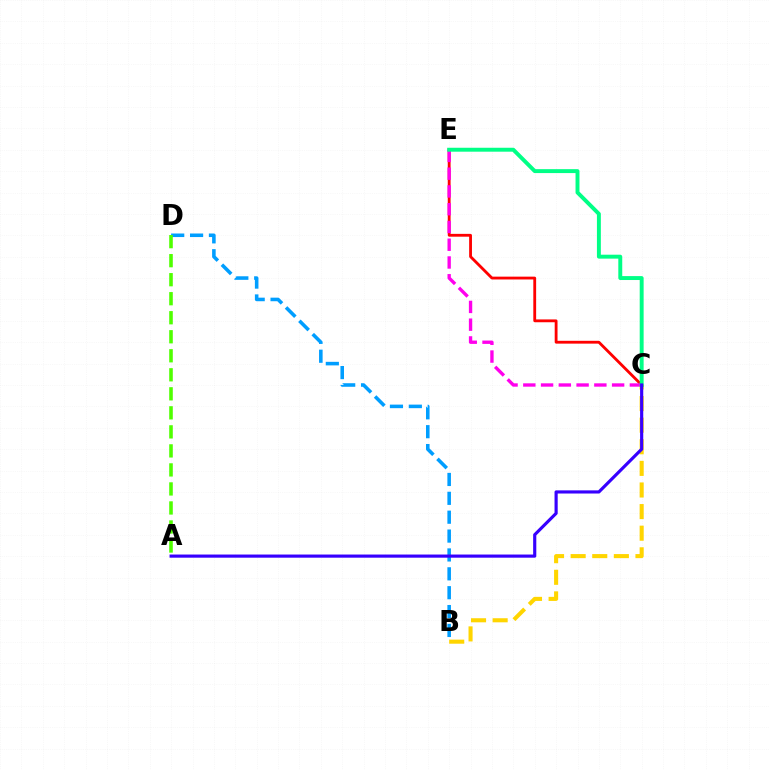{('C', 'E'): [{'color': '#ff0000', 'line_style': 'solid', 'thickness': 2.03}, {'color': '#ff00ed', 'line_style': 'dashed', 'thickness': 2.41}, {'color': '#00ff86', 'line_style': 'solid', 'thickness': 2.83}], ('B', 'D'): [{'color': '#009eff', 'line_style': 'dashed', 'thickness': 2.56}], ('B', 'C'): [{'color': '#ffd500', 'line_style': 'dashed', 'thickness': 2.94}], ('A', 'D'): [{'color': '#4fff00', 'line_style': 'dashed', 'thickness': 2.58}], ('A', 'C'): [{'color': '#3700ff', 'line_style': 'solid', 'thickness': 2.27}]}